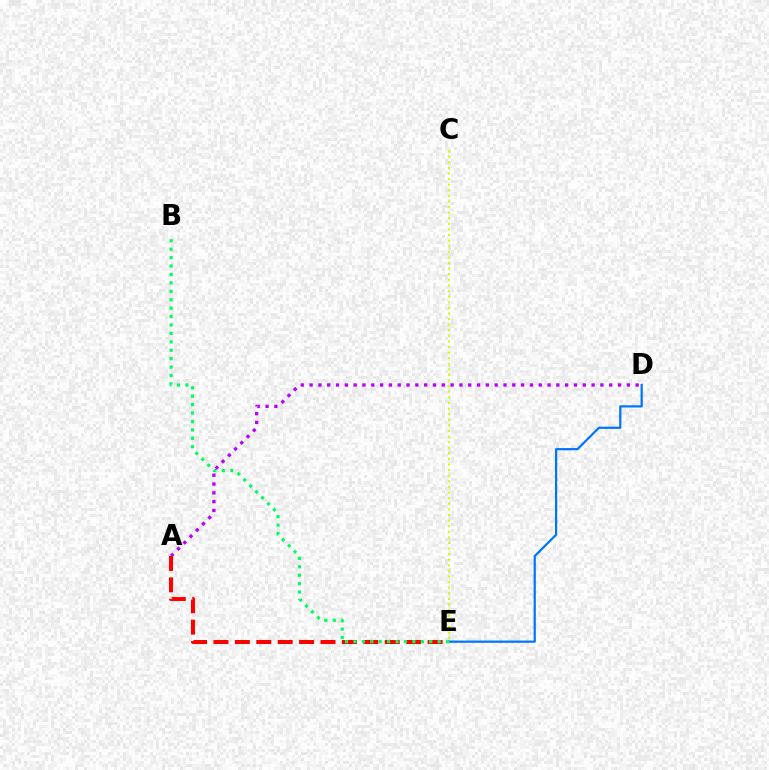{('D', 'E'): [{'color': '#0074ff', 'line_style': 'solid', 'thickness': 1.59}], ('A', 'D'): [{'color': '#b900ff', 'line_style': 'dotted', 'thickness': 2.39}], ('A', 'E'): [{'color': '#ff0000', 'line_style': 'dashed', 'thickness': 2.91}], ('B', 'E'): [{'color': '#00ff5c', 'line_style': 'dotted', 'thickness': 2.29}], ('C', 'E'): [{'color': '#d1ff00', 'line_style': 'dotted', 'thickness': 1.52}]}